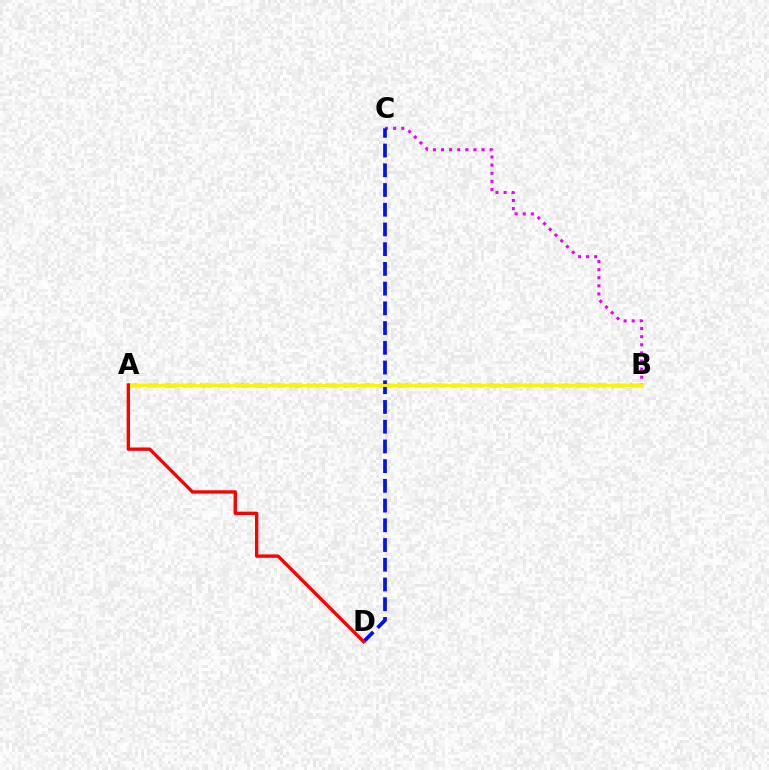{('B', 'C'): [{'color': '#ee00ff', 'line_style': 'dotted', 'thickness': 2.2}], ('A', 'B'): [{'color': '#08ff00', 'line_style': 'dashed', 'thickness': 2.43}, {'color': '#00fff6', 'line_style': 'dotted', 'thickness': 1.8}, {'color': '#fcf500', 'line_style': 'solid', 'thickness': 2.13}], ('C', 'D'): [{'color': '#0010ff', 'line_style': 'dashed', 'thickness': 2.68}], ('A', 'D'): [{'color': '#ff0000', 'line_style': 'solid', 'thickness': 2.42}]}